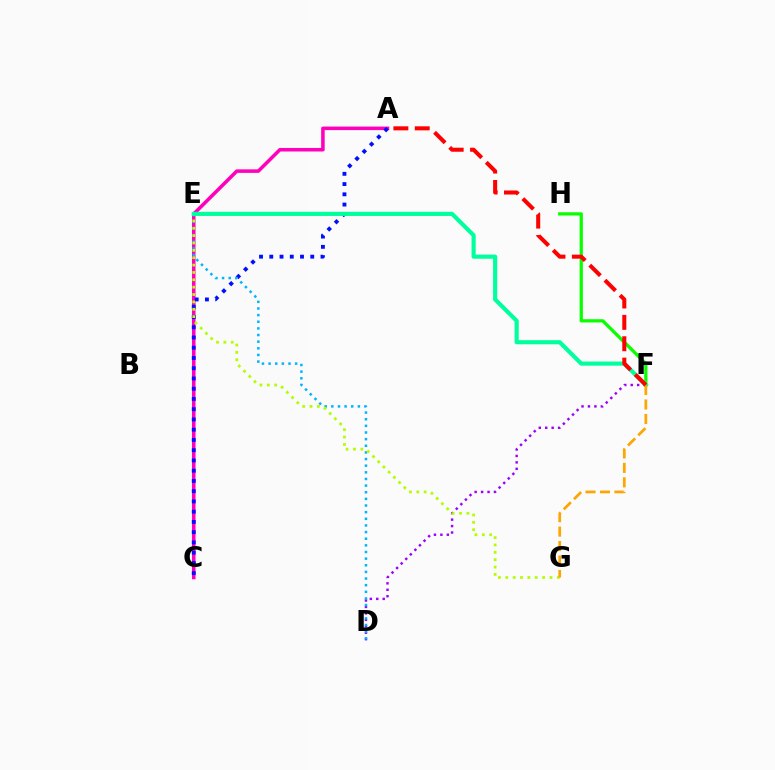{('A', 'C'): [{'color': '#ff00bd', 'line_style': 'solid', 'thickness': 2.55}, {'color': '#0010ff', 'line_style': 'dotted', 'thickness': 2.78}], ('F', 'H'): [{'color': '#08ff00', 'line_style': 'solid', 'thickness': 2.34}], ('D', 'F'): [{'color': '#9b00ff', 'line_style': 'dotted', 'thickness': 1.75}], ('D', 'E'): [{'color': '#00b5ff', 'line_style': 'dotted', 'thickness': 1.8}], ('E', 'G'): [{'color': '#b3ff00', 'line_style': 'dotted', 'thickness': 2.0}], ('E', 'F'): [{'color': '#00ff9d', 'line_style': 'solid', 'thickness': 2.97}], ('F', 'G'): [{'color': '#ffa500', 'line_style': 'dashed', 'thickness': 1.97}], ('A', 'F'): [{'color': '#ff0000', 'line_style': 'dashed', 'thickness': 2.9}]}